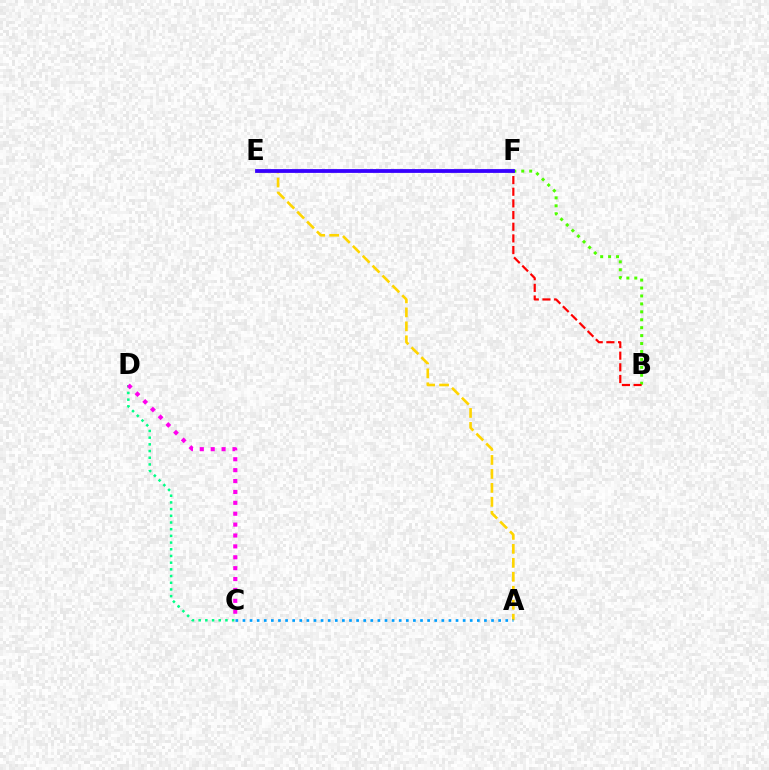{('C', 'D'): [{'color': '#00ff86', 'line_style': 'dotted', 'thickness': 1.82}, {'color': '#ff00ed', 'line_style': 'dotted', 'thickness': 2.96}], ('A', 'E'): [{'color': '#ffd500', 'line_style': 'dashed', 'thickness': 1.9}], ('A', 'C'): [{'color': '#009eff', 'line_style': 'dotted', 'thickness': 1.93}], ('B', 'F'): [{'color': '#4fff00', 'line_style': 'dotted', 'thickness': 2.15}, {'color': '#ff0000', 'line_style': 'dashed', 'thickness': 1.58}], ('E', 'F'): [{'color': '#3700ff', 'line_style': 'solid', 'thickness': 2.73}]}